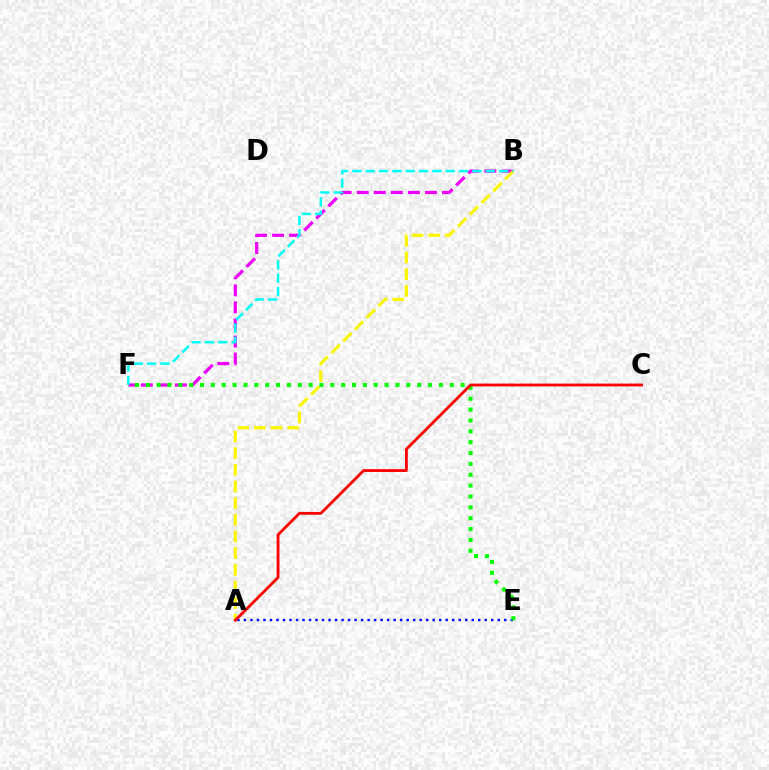{('B', 'F'): [{'color': '#ee00ff', 'line_style': 'dashed', 'thickness': 2.32}, {'color': '#00fff6', 'line_style': 'dashed', 'thickness': 1.81}], ('A', 'E'): [{'color': '#0010ff', 'line_style': 'dotted', 'thickness': 1.77}], ('A', 'B'): [{'color': '#fcf500', 'line_style': 'dashed', 'thickness': 2.26}], ('E', 'F'): [{'color': '#08ff00', 'line_style': 'dotted', 'thickness': 2.95}], ('A', 'C'): [{'color': '#ff0000', 'line_style': 'solid', 'thickness': 2.03}]}